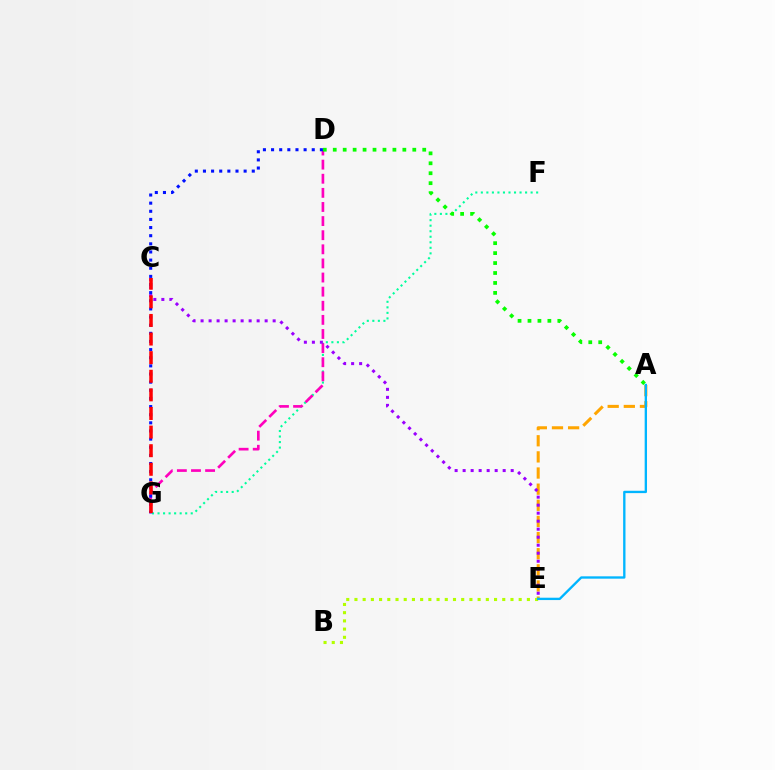{('A', 'E'): [{'color': '#ffa500', 'line_style': 'dashed', 'thickness': 2.19}, {'color': '#00b5ff', 'line_style': 'solid', 'thickness': 1.69}], ('F', 'G'): [{'color': '#00ff9d', 'line_style': 'dotted', 'thickness': 1.5}], ('D', 'G'): [{'color': '#ff00bd', 'line_style': 'dashed', 'thickness': 1.92}, {'color': '#0010ff', 'line_style': 'dotted', 'thickness': 2.21}], ('A', 'D'): [{'color': '#08ff00', 'line_style': 'dotted', 'thickness': 2.7}], ('B', 'E'): [{'color': '#b3ff00', 'line_style': 'dotted', 'thickness': 2.23}], ('C', 'E'): [{'color': '#9b00ff', 'line_style': 'dotted', 'thickness': 2.18}], ('C', 'G'): [{'color': '#ff0000', 'line_style': 'dashed', 'thickness': 2.53}]}